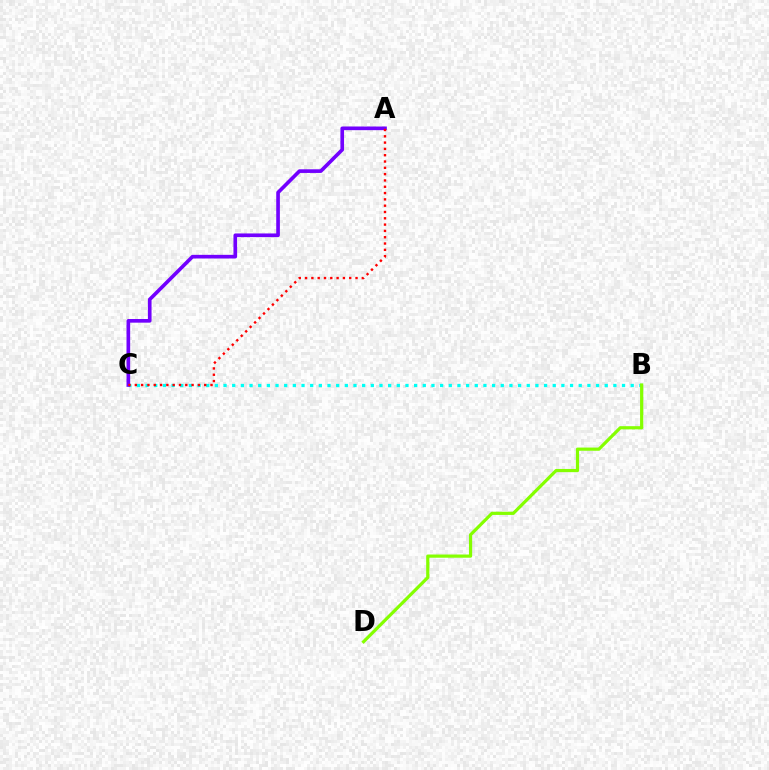{('B', 'C'): [{'color': '#00fff6', 'line_style': 'dotted', 'thickness': 2.35}], ('B', 'D'): [{'color': '#84ff00', 'line_style': 'solid', 'thickness': 2.3}], ('A', 'C'): [{'color': '#7200ff', 'line_style': 'solid', 'thickness': 2.63}, {'color': '#ff0000', 'line_style': 'dotted', 'thickness': 1.71}]}